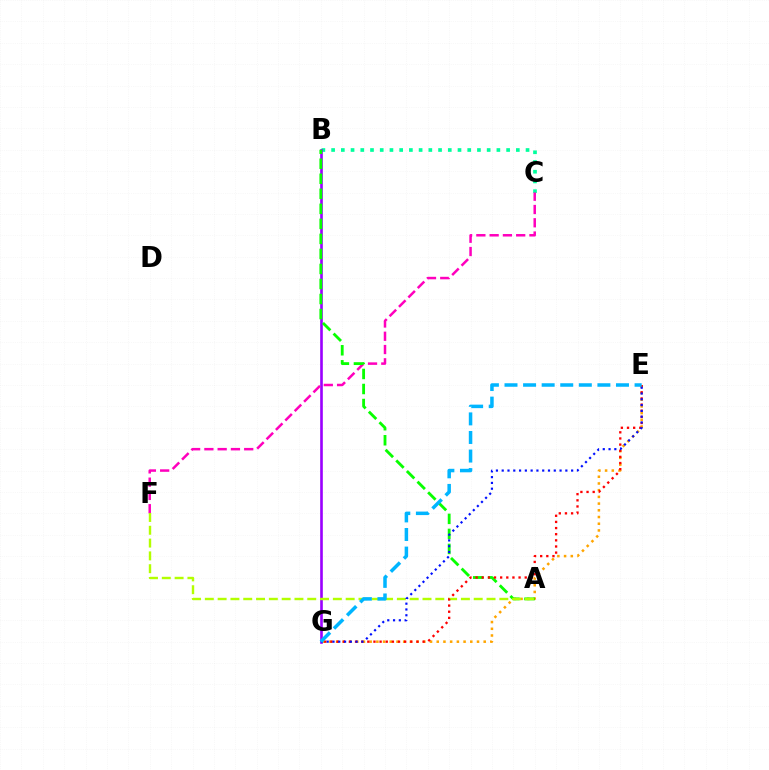{('B', 'C'): [{'color': '#00ff9d', 'line_style': 'dotted', 'thickness': 2.64}], ('E', 'G'): [{'color': '#ffa500', 'line_style': 'dotted', 'thickness': 1.82}, {'color': '#ff0000', 'line_style': 'dotted', 'thickness': 1.67}, {'color': '#0010ff', 'line_style': 'dotted', 'thickness': 1.57}, {'color': '#00b5ff', 'line_style': 'dashed', 'thickness': 2.52}], ('B', 'G'): [{'color': '#9b00ff', 'line_style': 'solid', 'thickness': 1.9}], ('C', 'F'): [{'color': '#ff00bd', 'line_style': 'dashed', 'thickness': 1.8}], ('A', 'B'): [{'color': '#08ff00', 'line_style': 'dashed', 'thickness': 2.04}], ('A', 'F'): [{'color': '#b3ff00', 'line_style': 'dashed', 'thickness': 1.74}]}